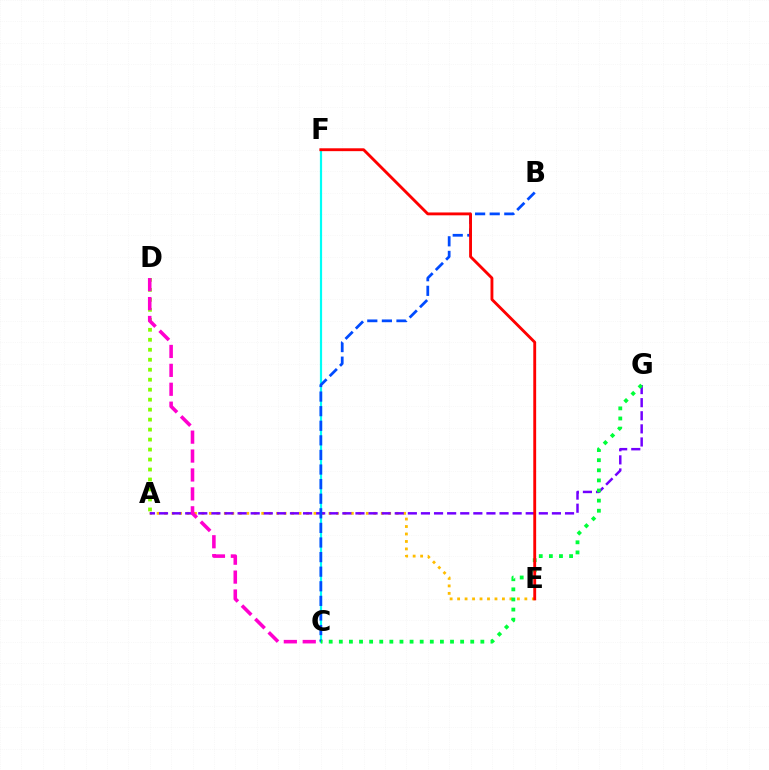{('A', 'E'): [{'color': '#ffbd00', 'line_style': 'dotted', 'thickness': 2.03}], ('A', 'D'): [{'color': '#84ff00', 'line_style': 'dotted', 'thickness': 2.71}], ('C', 'F'): [{'color': '#00fff6', 'line_style': 'solid', 'thickness': 1.58}], ('A', 'G'): [{'color': '#7200ff', 'line_style': 'dashed', 'thickness': 1.78}], ('B', 'C'): [{'color': '#004bff', 'line_style': 'dashed', 'thickness': 1.98}], ('C', 'G'): [{'color': '#00ff39', 'line_style': 'dotted', 'thickness': 2.75}], ('C', 'D'): [{'color': '#ff00cf', 'line_style': 'dashed', 'thickness': 2.57}], ('E', 'F'): [{'color': '#ff0000', 'line_style': 'solid', 'thickness': 2.06}]}